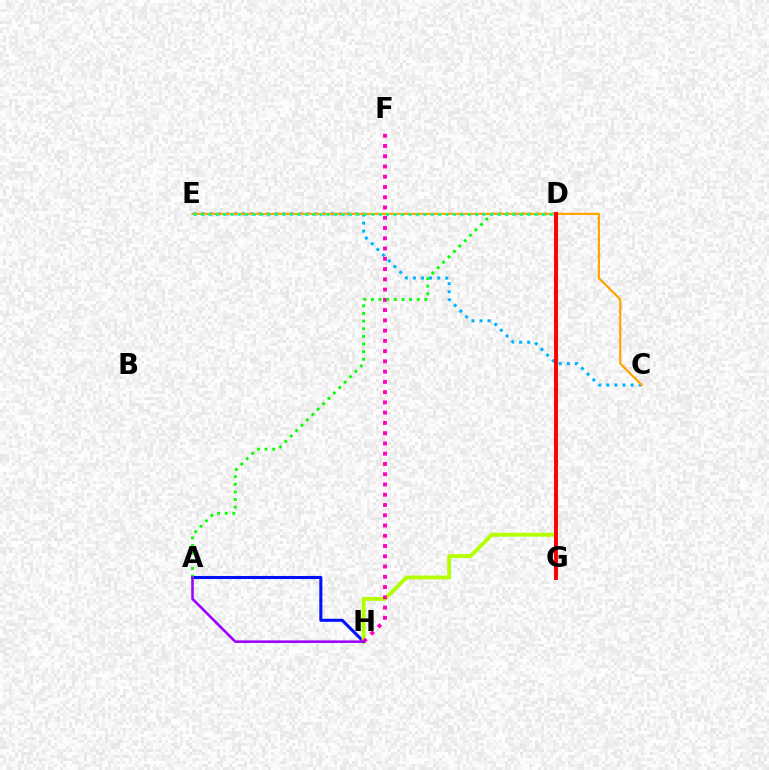{('A', 'H'): [{'color': '#0010ff', 'line_style': 'solid', 'thickness': 2.2}, {'color': '#9b00ff', 'line_style': 'solid', 'thickness': 1.83}], ('D', 'H'): [{'color': '#b3ff00', 'line_style': 'solid', 'thickness': 2.79}], ('C', 'E'): [{'color': '#00b5ff', 'line_style': 'dotted', 'thickness': 2.19}, {'color': '#ffa500', 'line_style': 'solid', 'thickness': 1.61}], ('F', 'H'): [{'color': '#ff00bd', 'line_style': 'dotted', 'thickness': 2.79}], ('A', 'D'): [{'color': '#08ff00', 'line_style': 'dotted', 'thickness': 2.07}], ('D', 'E'): [{'color': '#00ff9d', 'line_style': 'dotted', 'thickness': 2.01}], ('D', 'G'): [{'color': '#ff0000', 'line_style': 'solid', 'thickness': 2.82}]}